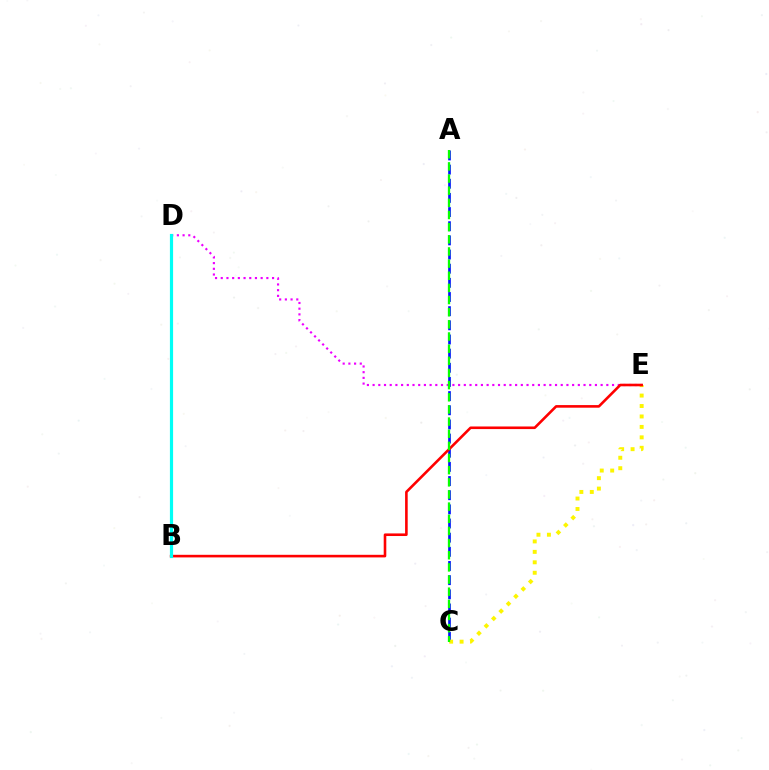{('A', 'C'): [{'color': '#0010ff', 'line_style': 'dashed', 'thickness': 1.92}, {'color': '#08ff00', 'line_style': 'dashed', 'thickness': 1.65}], ('D', 'E'): [{'color': '#ee00ff', 'line_style': 'dotted', 'thickness': 1.55}], ('C', 'E'): [{'color': '#fcf500', 'line_style': 'dotted', 'thickness': 2.84}], ('B', 'E'): [{'color': '#ff0000', 'line_style': 'solid', 'thickness': 1.88}], ('B', 'D'): [{'color': '#00fff6', 'line_style': 'solid', 'thickness': 2.29}]}